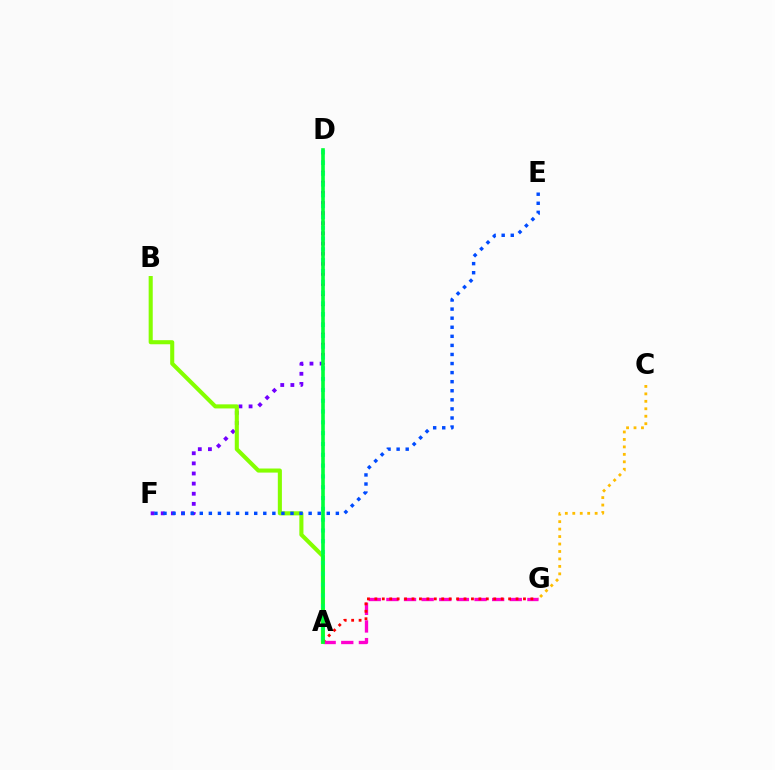{('A', 'G'): [{'color': '#ff00cf', 'line_style': 'dashed', 'thickness': 2.39}, {'color': '#ff0000', 'line_style': 'dotted', 'thickness': 2.02}], ('C', 'G'): [{'color': '#ffbd00', 'line_style': 'dotted', 'thickness': 2.03}], ('D', 'F'): [{'color': '#7200ff', 'line_style': 'dotted', 'thickness': 2.75}], ('A', 'B'): [{'color': '#84ff00', 'line_style': 'solid', 'thickness': 2.94}], ('E', 'F'): [{'color': '#004bff', 'line_style': 'dotted', 'thickness': 2.46}], ('A', 'D'): [{'color': '#00fff6', 'line_style': 'dotted', 'thickness': 2.94}, {'color': '#00ff39', 'line_style': 'solid', 'thickness': 2.62}]}